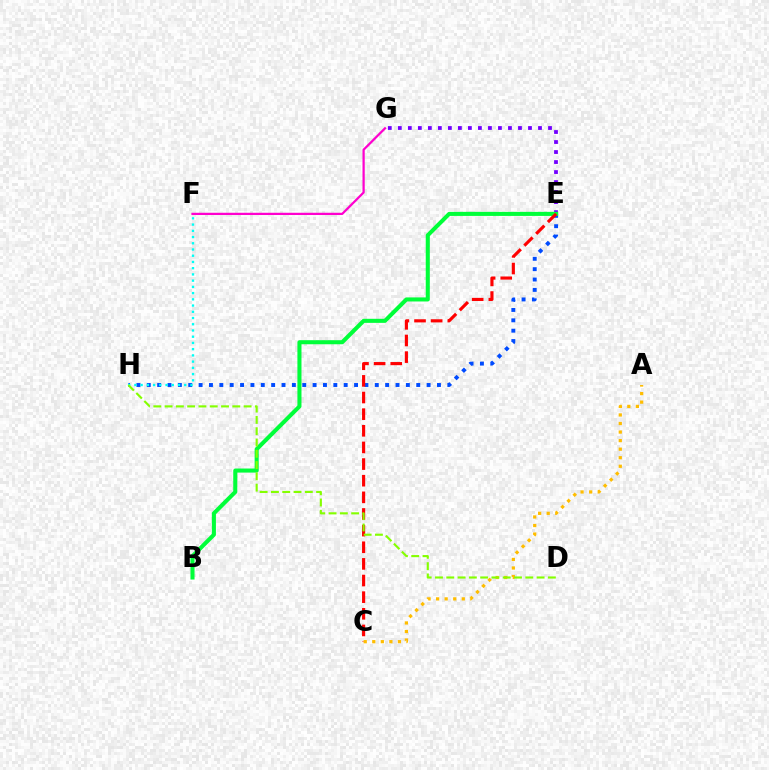{('E', 'H'): [{'color': '#004bff', 'line_style': 'dotted', 'thickness': 2.82}], ('F', 'H'): [{'color': '#00fff6', 'line_style': 'dotted', 'thickness': 1.69}], ('E', 'G'): [{'color': '#7200ff', 'line_style': 'dotted', 'thickness': 2.72}], ('B', 'E'): [{'color': '#00ff39', 'line_style': 'solid', 'thickness': 2.92}], ('C', 'E'): [{'color': '#ff0000', 'line_style': 'dashed', 'thickness': 2.26}], ('A', 'C'): [{'color': '#ffbd00', 'line_style': 'dotted', 'thickness': 2.32}], ('D', 'H'): [{'color': '#84ff00', 'line_style': 'dashed', 'thickness': 1.53}], ('F', 'G'): [{'color': '#ff00cf', 'line_style': 'solid', 'thickness': 1.61}]}